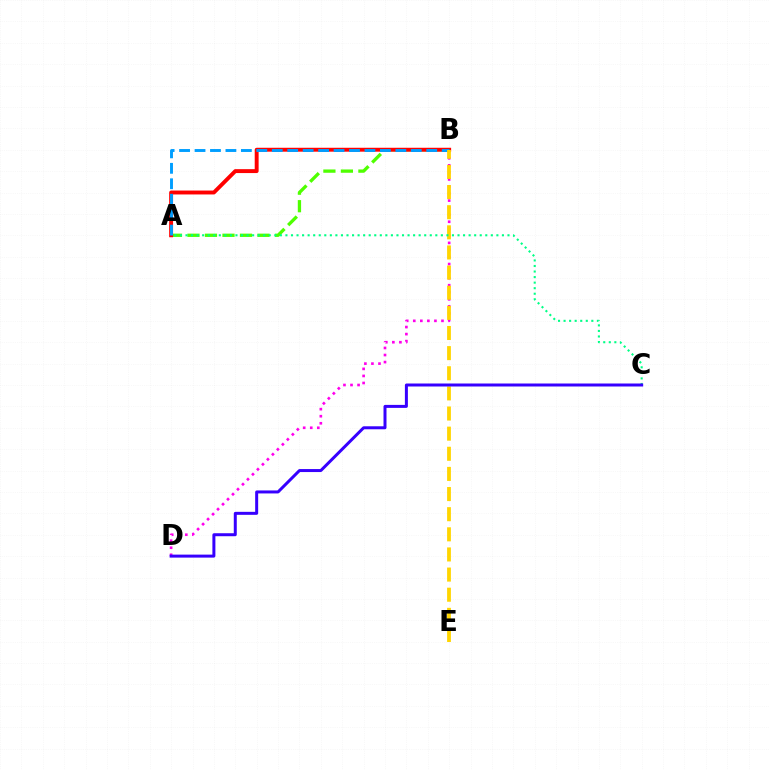{('A', 'B'): [{'color': '#4fff00', 'line_style': 'dashed', 'thickness': 2.38}, {'color': '#ff0000', 'line_style': 'solid', 'thickness': 2.82}, {'color': '#009eff', 'line_style': 'dashed', 'thickness': 2.1}], ('B', 'D'): [{'color': '#ff00ed', 'line_style': 'dotted', 'thickness': 1.92}], ('B', 'E'): [{'color': '#ffd500', 'line_style': 'dashed', 'thickness': 2.73}], ('A', 'C'): [{'color': '#00ff86', 'line_style': 'dotted', 'thickness': 1.51}], ('C', 'D'): [{'color': '#3700ff', 'line_style': 'solid', 'thickness': 2.16}]}